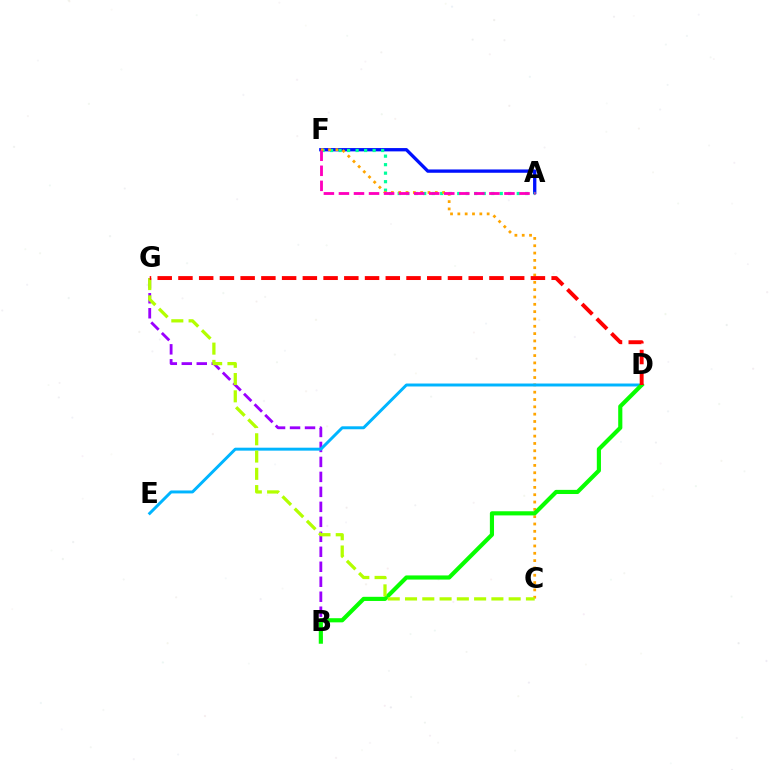{('A', 'F'): [{'color': '#0010ff', 'line_style': 'solid', 'thickness': 2.39}, {'color': '#00ff9d', 'line_style': 'dotted', 'thickness': 2.31}, {'color': '#ff00bd', 'line_style': 'dashed', 'thickness': 2.04}], ('B', 'G'): [{'color': '#9b00ff', 'line_style': 'dashed', 'thickness': 2.04}], ('C', 'F'): [{'color': '#ffa500', 'line_style': 'dotted', 'thickness': 1.99}], ('D', 'E'): [{'color': '#00b5ff', 'line_style': 'solid', 'thickness': 2.12}], ('B', 'D'): [{'color': '#08ff00', 'line_style': 'solid', 'thickness': 2.98}], ('C', 'G'): [{'color': '#b3ff00', 'line_style': 'dashed', 'thickness': 2.35}], ('D', 'G'): [{'color': '#ff0000', 'line_style': 'dashed', 'thickness': 2.82}]}